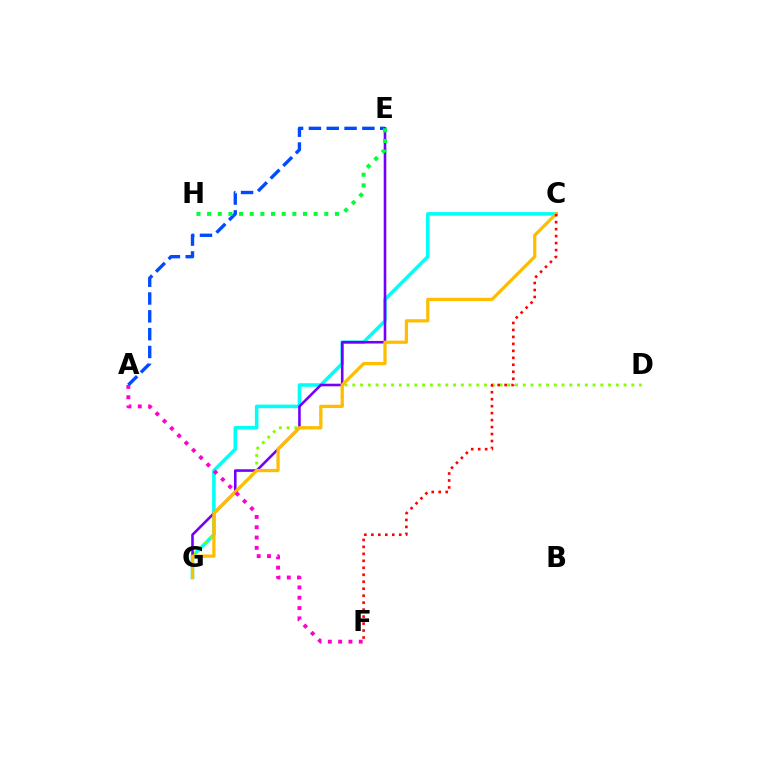{('C', 'G'): [{'color': '#00fff6', 'line_style': 'solid', 'thickness': 2.56}, {'color': '#ffbd00', 'line_style': 'solid', 'thickness': 2.33}], ('D', 'G'): [{'color': '#84ff00', 'line_style': 'dotted', 'thickness': 2.11}], ('E', 'G'): [{'color': '#7200ff', 'line_style': 'solid', 'thickness': 1.87}], ('A', 'E'): [{'color': '#004bff', 'line_style': 'dashed', 'thickness': 2.42}], ('E', 'H'): [{'color': '#00ff39', 'line_style': 'dotted', 'thickness': 2.89}], ('A', 'F'): [{'color': '#ff00cf', 'line_style': 'dotted', 'thickness': 2.8}], ('C', 'F'): [{'color': '#ff0000', 'line_style': 'dotted', 'thickness': 1.89}]}